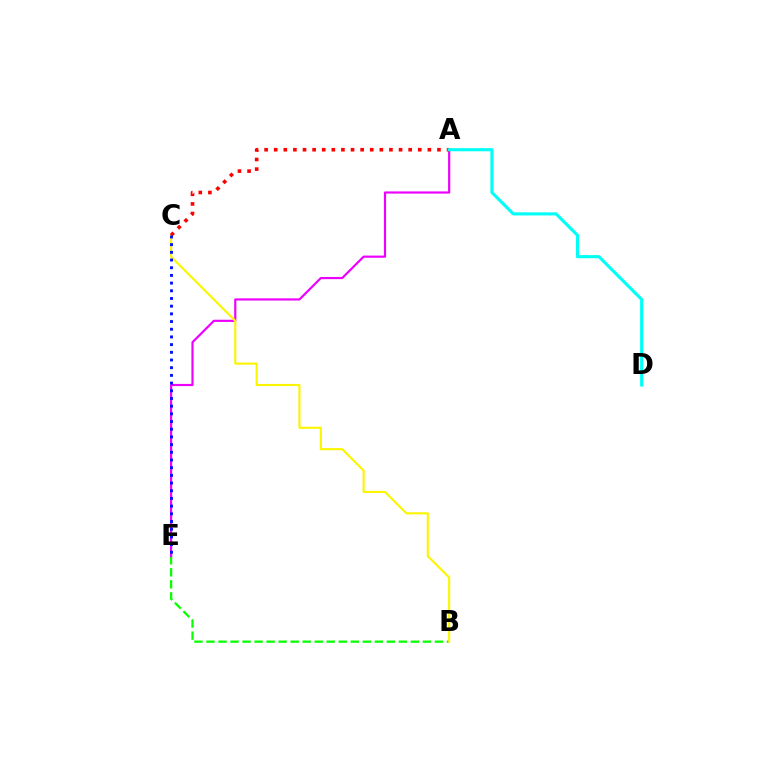{('B', 'E'): [{'color': '#08ff00', 'line_style': 'dashed', 'thickness': 1.63}], ('A', 'E'): [{'color': '#ee00ff', 'line_style': 'solid', 'thickness': 1.57}], ('B', 'C'): [{'color': '#fcf500', 'line_style': 'solid', 'thickness': 1.53}], ('A', 'C'): [{'color': '#ff0000', 'line_style': 'dotted', 'thickness': 2.61}], ('C', 'E'): [{'color': '#0010ff', 'line_style': 'dotted', 'thickness': 2.09}], ('A', 'D'): [{'color': '#00fff6', 'line_style': 'solid', 'thickness': 2.24}]}